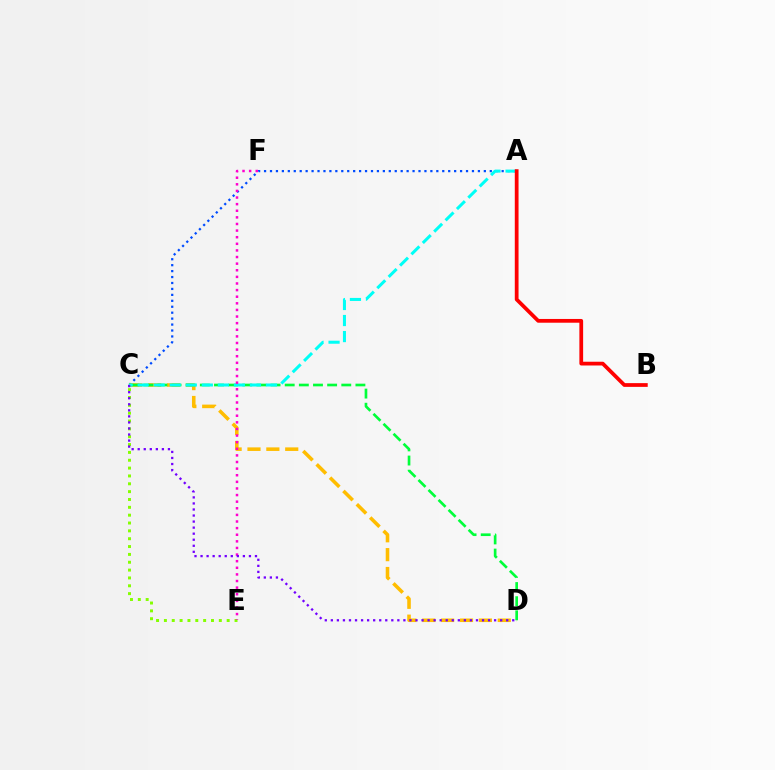{('A', 'C'): [{'color': '#004bff', 'line_style': 'dotted', 'thickness': 1.61}, {'color': '#00fff6', 'line_style': 'dashed', 'thickness': 2.18}], ('C', 'D'): [{'color': '#ffbd00', 'line_style': 'dashed', 'thickness': 2.56}, {'color': '#00ff39', 'line_style': 'dashed', 'thickness': 1.92}, {'color': '#7200ff', 'line_style': 'dotted', 'thickness': 1.64}], ('C', 'E'): [{'color': '#84ff00', 'line_style': 'dotted', 'thickness': 2.13}], ('E', 'F'): [{'color': '#ff00cf', 'line_style': 'dotted', 'thickness': 1.8}], ('A', 'B'): [{'color': '#ff0000', 'line_style': 'solid', 'thickness': 2.7}]}